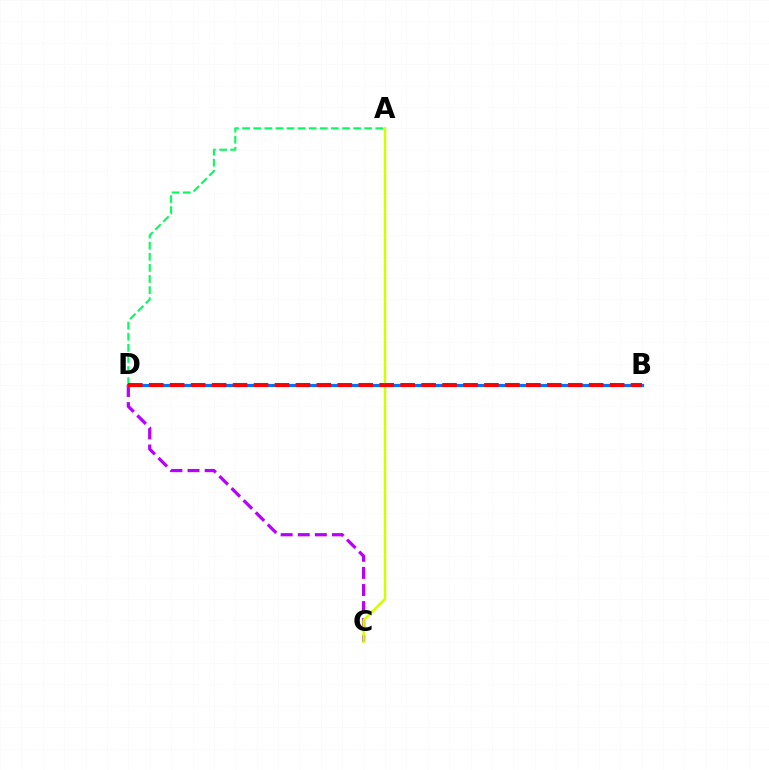{('A', 'D'): [{'color': '#00ff5c', 'line_style': 'dashed', 'thickness': 1.51}], ('C', 'D'): [{'color': '#b900ff', 'line_style': 'dashed', 'thickness': 2.32}], ('A', 'C'): [{'color': '#d1ff00', 'line_style': 'solid', 'thickness': 1.79}], ('B', 'D'): [{'color': '#0074ff', 'line_style': 'solid', 'thickness': 2.3}, {'color': '#ff0000', 'line_style': 'dashed', 'thickness': 2.85}]}